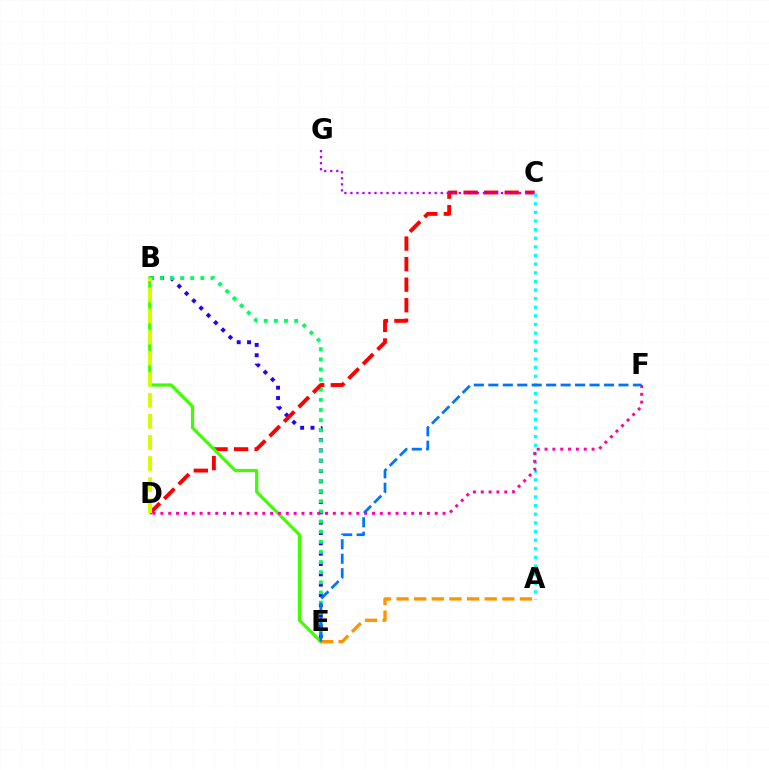{('B', 'E'): [{'color': '#2500ff', 'line_style': 'dotted', 'thickness': 2.81}, {'color': '#00ff5c', 'line_style': 'dotted', 'thickness': 2.75}, {'color': '#3dff00', 'line_style': 'solid', 'thickness': 2.29}], ('C', 'D'): [{'color': '#ff0000', 'line_style': 'dashed', 'thickness': 2.79}], ('A', 'C'): [{'color': '#00fff6', 'line_style': 'dotted', 'thickness': 2.34}], ('A', 'E'): [{'color': '#ff9400', 'line_style': 'dashed', 'thickness': 2.4}], ('C', 'G'): [{'color': '#b900ff', 'line_style': 'dotted', 'thickness': 1.64}], ('B', 'D'): [{'color': '#d1ff00', 'line_style': 'dashed', 'thickness': 2.86}], ('D', 'F'): [{'color': '#ff00ac', 'line_style': 'dotted', 'thickness': 2.13}], ('E', 'F'): [{'color': '#0074ff', 'line_style': 'dashed', 'thickness': 1.96}]}